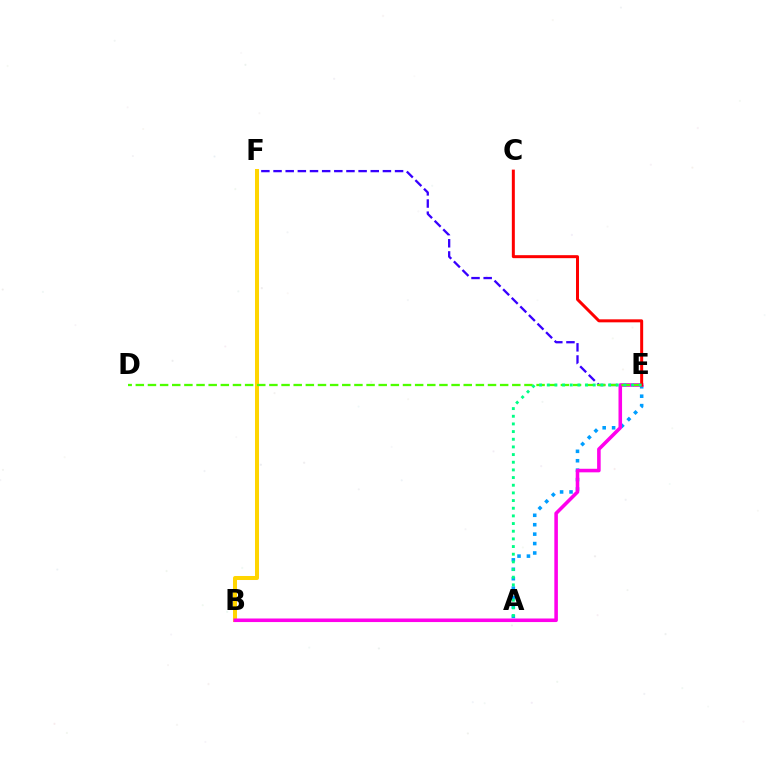{('E', 'F'): [{'color': '#3700ff', 'line_style': 'dashed', 'thickness': 1.65}], ('A', 'E'): [{'color': '#009eff', 'line_style': 'dotted', 'thickness': 2.56}, {'color': '#00ff86', 'line_style': 'dotted', 'thickness': 2.08}], ('B', 'F'): [{'color': '#ffd500', 'line_style': 'solid', 'thickness': 2.89}], ('B', 'E'): [{'color': '#ff00ed', 'line_style': 'solid', 'thickness': 2.56}], ('D', 'E'): [{'color': '#4fff00', 'line_style': 'dashed', 'thickness': 1.65}], ('C', 'E'): [{'color': '#ff0000', 'line_style': 'solid', 'thickness': 2.16}]}